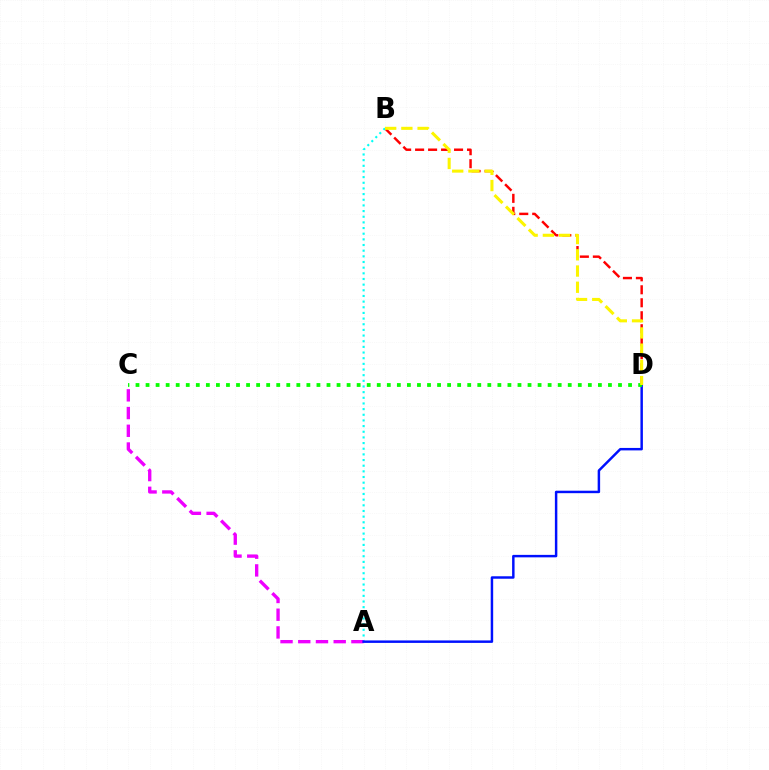{('B', 'D'): [{'color': '#ff0000', 'line_style': 'dashed', 'thickness': 1.76}, {'color': '#fcf500', 'line_style': 'dashed', 'thickness': 2.2}], ('A', 'B'): [{'color': '#00fff6', 'line_style': 'dotted', 'thickness': 1.54}], ('A', 'C'): [{'color': '#ee00ff', 'line_style': 'dashed', 'thickness': 2.41}], ('A', 'D'): [{'color': '#0010ff', 'line_style': 'solid', 'thickness': 1.77}], ('C', 'D'): [{'color': '#08ff00', 'line_style': 'dotted', 'thickness': 2.73}]}